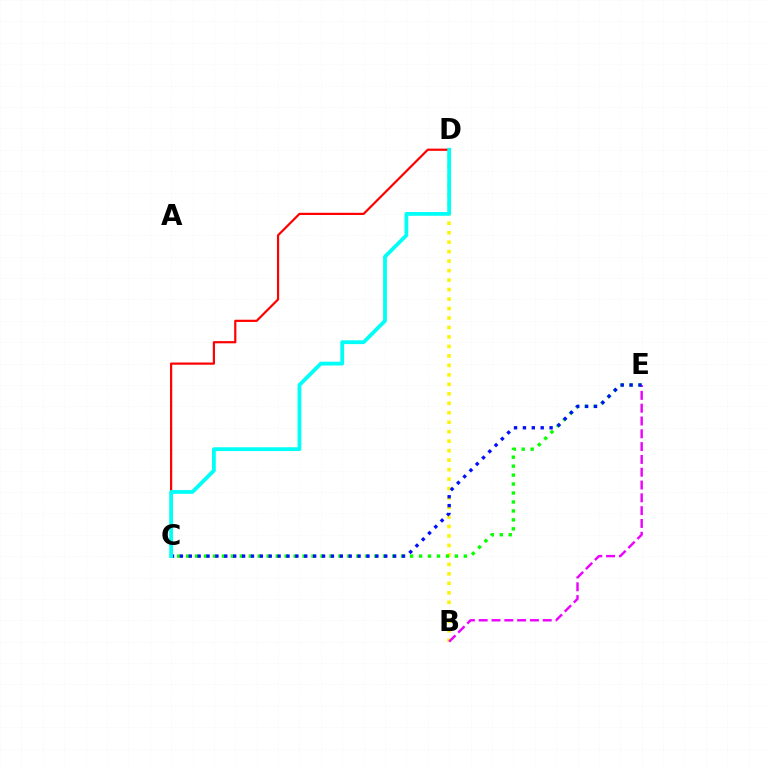{('B', 'D'): [{'color': '#fcf500', 'line_style': 'dotted', 'thickness': 2.57}], ('C', 'D'): [{'color': '#ff0000', 'line_style': 'solid', 'thickness': 1.58}, {'color': '#00fff6', 'line_style': 'solid', 'thickness': 2.73}], ('C', 'E'): [{'color': '#08ff00', 'line_style': 'dotted', 'thickness': 2.43}, {'color': '#0010ff', 'line_style': 'dotted', 'thickness': 2.41}], ('B', 'E'): [{'color': '#ee00ff', 'line_style': 'dashed', 'thickness': 1.74}]}